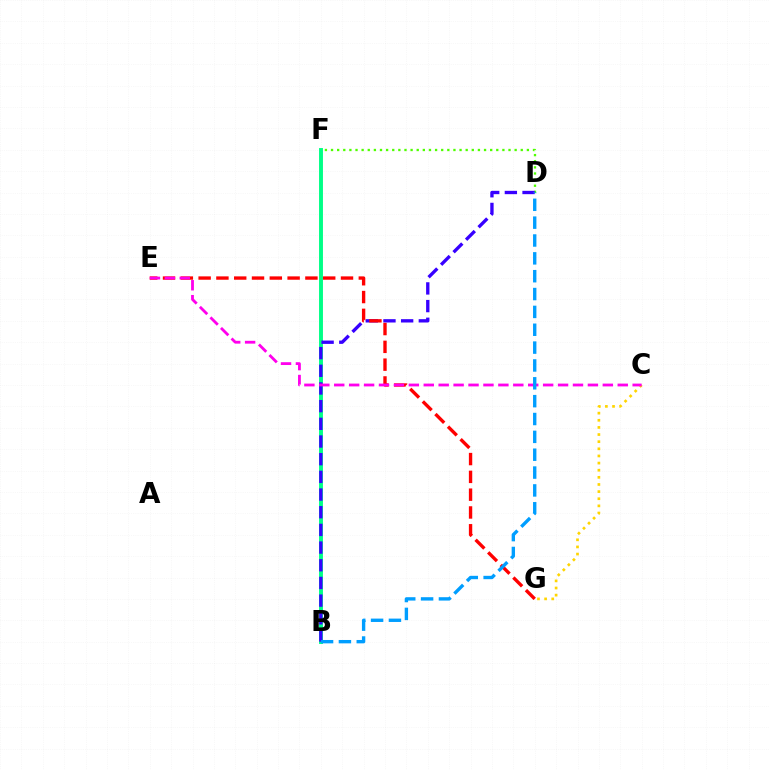{('D', 'F'): [{'color': '#4fff00', 'line_style': 'dotted', 'thickness': 1.66}], ('B', 'F'): [{'color': '#00ff86', 'line_style': 'solid', 'thickness': 2.82}], ('C', 'G'): [{'color': '#ffd500', 'line_style': 'dotted', 'thickness': 1.94}], ('B', 'D'): [{'color': '#3700ff', 'line_style': 'dashed', 'thickness': 2.4}, {'color': '#009eff', 'line_style': 'dashed', 'thickness': 2.43}], ('E', 'G'): [{'color': '#ff0000', 'line_style': 'dashed', 'thickness': 2.42}], ('C', 'E'): [{'color': '#ff00ed', 'line_style': 'dashed', 'thickness': 2.03}]}